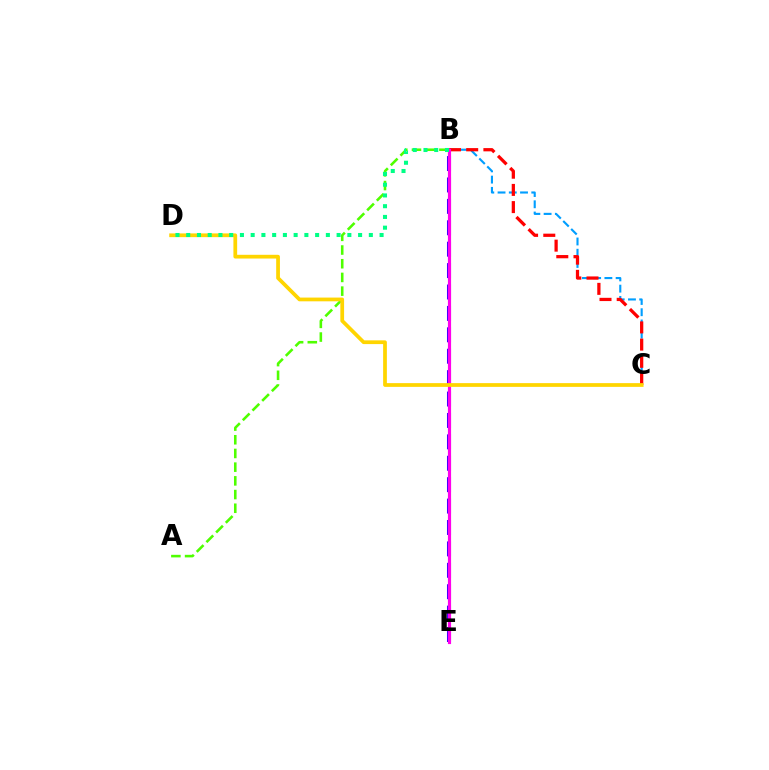{('A', 'B'): [{'color': '#4fff00', 'line_style': 'dashed', 'thickness': 1.86}], ('B', 'E'): [{'color': '#3700ff', 'line_style': 'dashed', 'thickness': 2.91}, {'color': '#ff00ed', 'line_style': 'solid', 'thickness': 2.27}], ('B', 'C'): [{'color': '#009eff', 'line_style': 'dashed', 'thickness': 1.53}, {'color': '#ff0000', 'line_style': 'dashed', 'thickness': 2.34}], ('C', 'D'): [{'color': '#ffd500', 'line_style': 'solid', 'thickness': 2.7}], ('B', 'D'): [{'color': '#00ff86', 'line_style': 'dotted', 'thickness': 2.92}]}